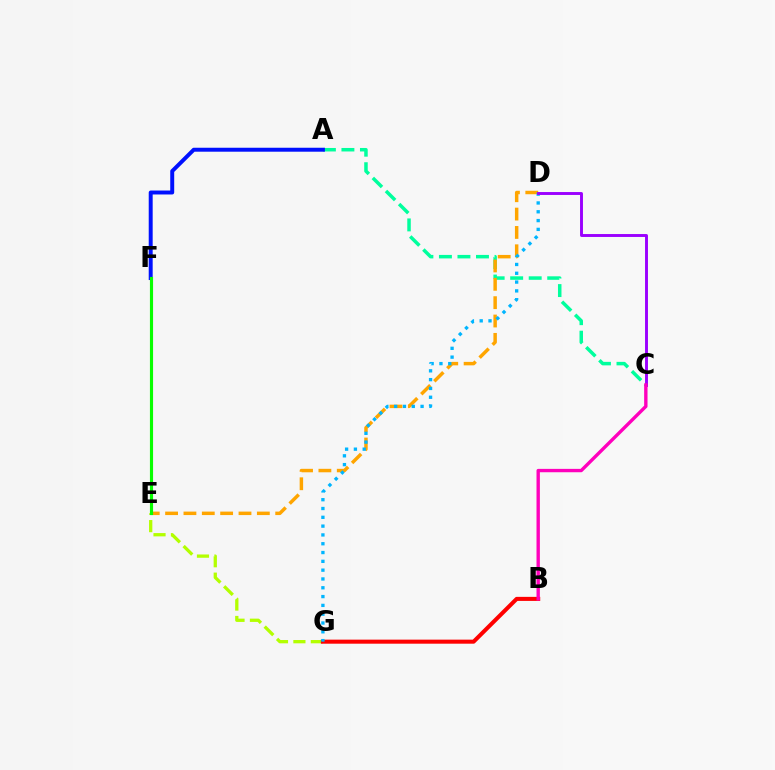{('A', 'C'): [{'color': '#00ff9d', 'line_style': 'dashed', 'thickness': 2.52}], ('E', 'G'): [{'color': '#b3ff00', 'line_style': 'dashed', 'thickness': 2.37}], ('B', 'G'): [{'color': '#ff0000', 'line_style': 'solid', 'thickness': 2.92}], ('D', 'E'): [{'color': '#ffa500', 'line_style': 'dashed', 'thickness': 2.49}], ('D', 'G'): [{'color': '#00b5ff', 'line_style': 'dotted', 'thickness': 2.39}], ('C', 'D'): [{'color': '#9b00ff', 'line_style': 'solid', 'thickness': 2.1}], ('A', 'F'): [{'color': '#0010ff', 'line_style': 'solid', 'thickness': 2.85}], ('B', 'C'): [{'color': '#ff00bd', 'line_style': 'solid', 'thickness': 2.43}], ('E', 'F'): [{'color': '#08ff00', 'line_style': 'solid', 'thickness': 2.26}]}